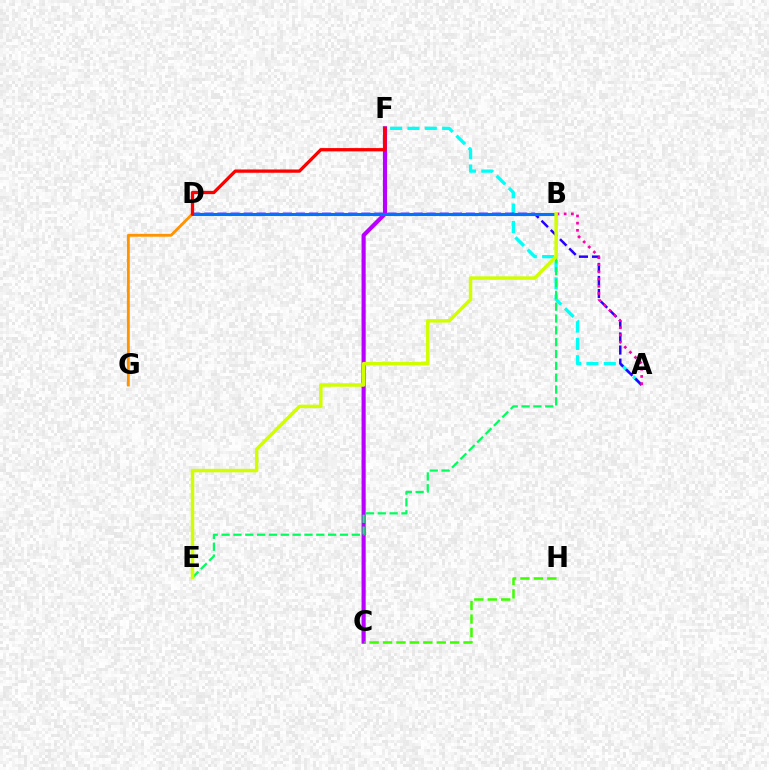{('A', 'F'): [{'color': '#00fff6', 'line_style': 'dashed', 'thickness': 2.36}], ('A', 'D'): [{'color': '#2500ff', 'line_style': 'dashed', 'thickness': 1.78}], ('C', 'F'): [{'color': '#b900ff', 'line_style': 'solid', 'thickness': 2.99}], ('A', 'B'): [{'color': '#ff00ac', 'line_style': 'dotted', 'thickness': 1.95}], ('B', 'E'): [{'color': '#00ff5c', 'line_style': 'dashed', 'thickness': 1.61}, {'color': '#d1ff00', 'line_style': 'solid', 'thickness': 2.5}], ('D', 'G'): [{'color': '#ff9400', 'line_style': 'solid', 'thickness': 2.06}], ('B', 'D'): [{'color': '#0074ff', 'line_style': 'solid', 'thickness': 2.23}], ('D', 'F'): [{'color': '#ff0000', 'line_style': 'solid', 'thickness': 2.37}], ('C', 'H'): [{'color': '#3dff00', 'line_style': 'dashed', 'thickness': 1.82}]}